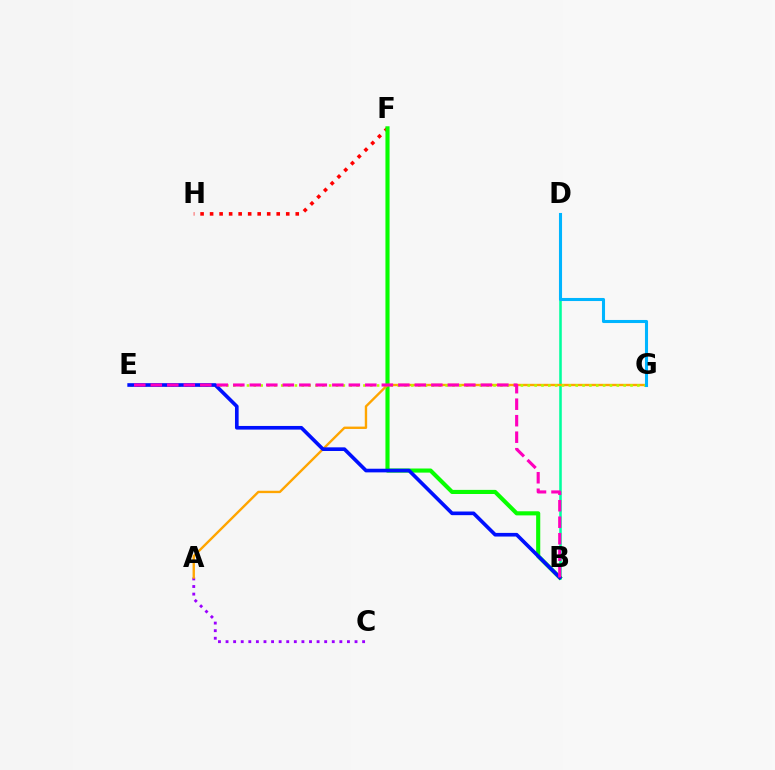{('A', 'C'): [{'color': '#9b00ff', 'line_style': 'dotted', 'thickness': 2.06}], ('F', 'H'): [{'color': '#ff0000', 'line_style': 'dotted', 'thickness': 2.59}], ('B', 'D'): [{'color': '#00ff9d', 'line_style': 'solid', 'thickness': 1.84}], ('B', 'F'): [{'color': '#08ff00', 'line_style': 'solid', 'thickness': 2.96}], ('A', 'G'): [{'color': '#ffa500', 'line_style': 'solid', 'thickness': 1.71}], ('E', 'G'): [{'color': '#b3ff00', 'line_style': 'dotted', 'thickness': 1.86}], ('B', 'E'): [{'color': '#0010ff', 'line_style': 'solid', 'thickness': 2.63}, {'color': '#ff00bd', 'line_style': 'dashed', 'thickness': 2.24}], ('D', 'G'): [{'color': '#00b5ff', 'line_style': 'solid', 'thickness': 2.21}]}